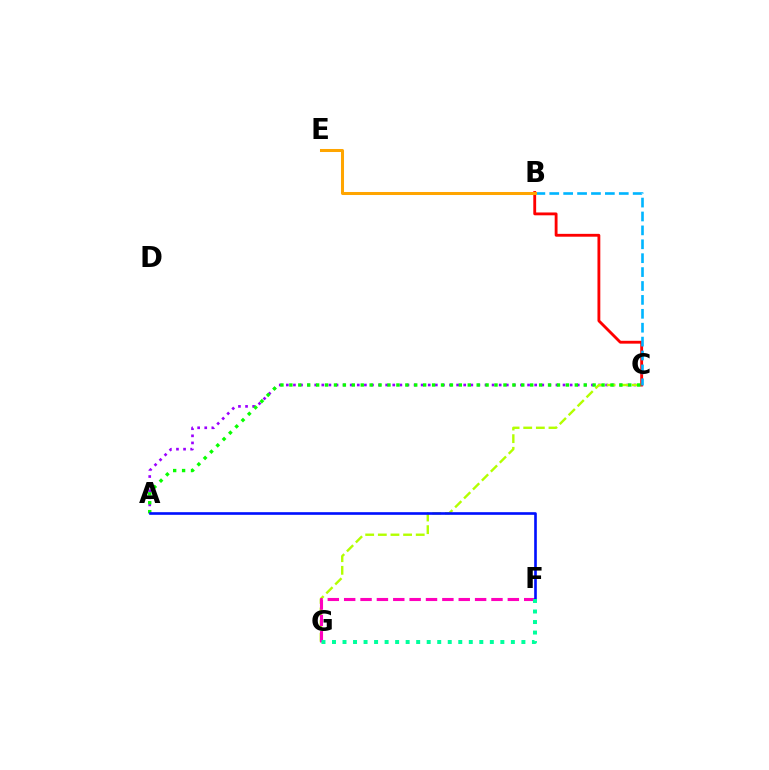{('A', 'C'): [{'color': '#9b00ff', 'line_style': 'dotted', 'thickness': 1.93}, {'color': '#08ff00', 'line_style': 'dotted', 'thickness': 2.42}], ('C', 'G'): [{'color': '#b3ff00', 'line_style': 'dashed', 'thickness': 1.72}], ('B', 'C'): [{'color': '#ff0000', 'line_style': 'solid', 'thickness': 2.05}, {'color': '#00b5ff', 'line_style': 'dashed', 'thickness': 1.89}], ('F', 'G'): [{'color': '#ff00bd', 'line_style': 'dashed', 'thickness': 2.22}, {'color': '#00ff9d', 'line_style': 'dotted', 'thickness': 2.86}], ('B', 'E'): [{'color': '#ffa500', 'line_style': 'solid', 'thickness': 2.18}], ('A', 'F'): [{'color': '#0010ff', 'line_style': 'solid', 'thickness': 1.89}]}